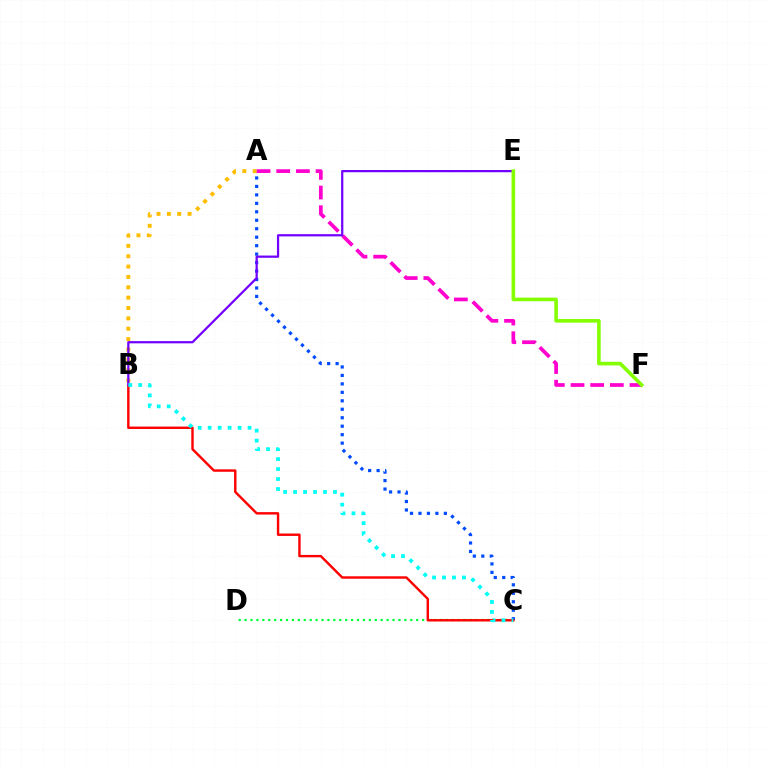{('A', 'B'): [{'color': '#ffbd00', 'line_style': 'dotted', 'thickness': 2.81}], ('C', 'D'): [{'color': '#00ff39', 'line_style': 'dotted', 'thickness': 1.61}], ('A', 'C'): [{'color': '#004bff', 'line_style': 'dotted', 'thickness': 2.3}], ('A', 'F'): [{'color': '#ff00cf', 'line_style': 'dashed', 'thickness': 2.67}], ('B', 'C'): [{'color': '#ff0000', 'line_style': 'solid', 'thickness': 1.74}, {'color': '#00fff6', 'line_style': 'dotted', 'thickness': 2.71}], ('B', 'E'): [{'color': '#7200ff', 'line_style': 'solid', 'thickness': 1.61}], ('E', 'F'): [{'color': '#84ff00', 'line_style': 'solid', 'thickness': 2.6}]}